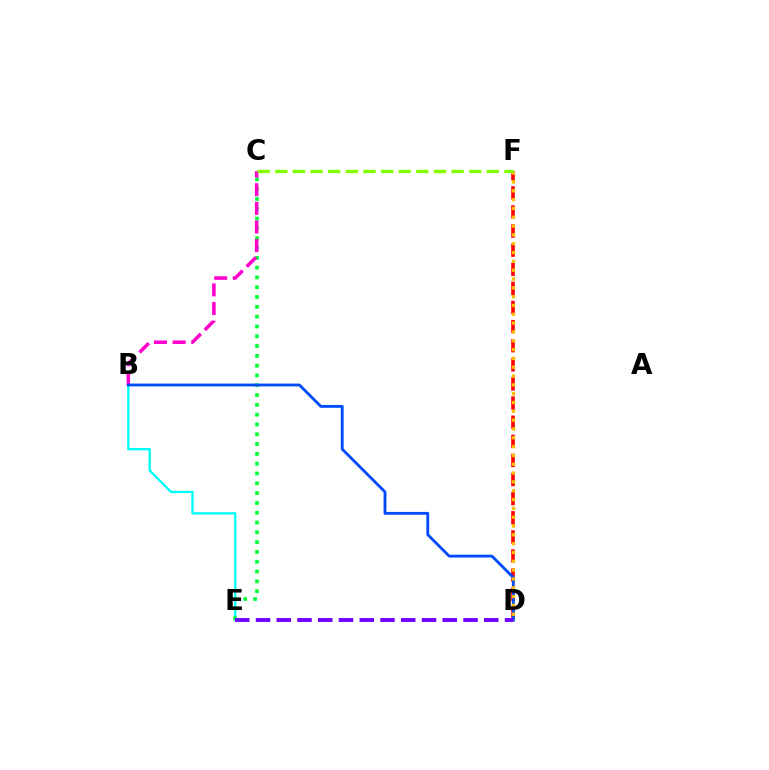{('B', 'E'): [{'color': '#00fff6', 'line_style': 'solid', 'thickness': 1.69}], ('C', 'E'): [{'color': '#00ff39', 'line_style': 'dotted', 'thickness': 2.66}], ('D', 'F'): [{'color': '#ff0000', 'line_style': 'dashed', 'thickness': 2.6}, {'color': '#ffbd00', 'line_style': 'dotted', 'thickness': 2.4}], ('B', 'C'): [{'color': '#ff00cf', 'line_style': 'dashed', 'thickness': 2.53}], ('B', 'D'): [{'color': '#004bff', 'line_style': 'solid', 'thickness': 2.04}], ('D', 'E'): [{'color': '#7200ff', 'line_style': 'dashed', 'thickness': 2.82}], ('C', 'F'): [{'color': '#84ff00', 'line_style': 'dashed', 'thickness': 2.4}]}